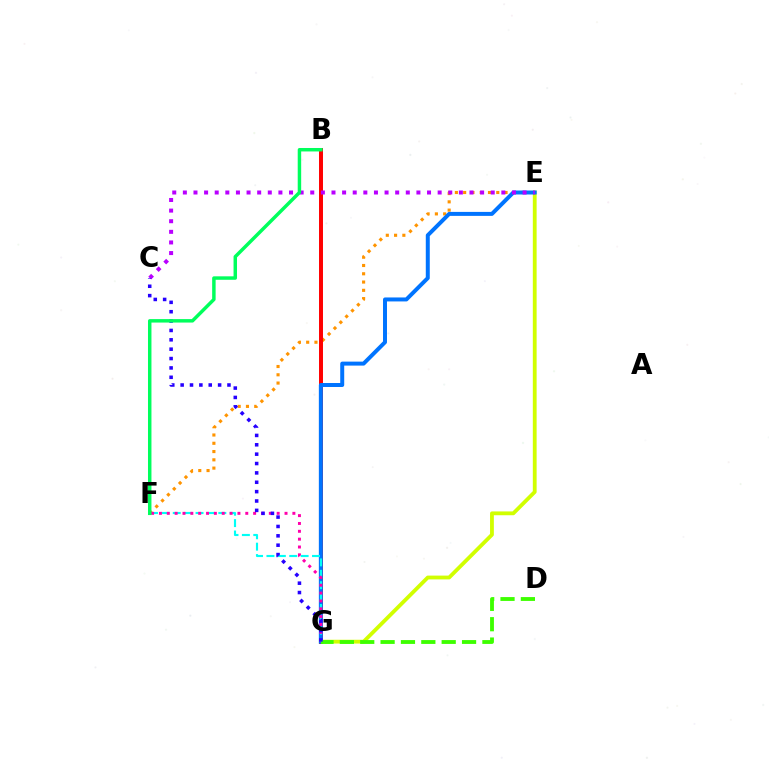{('E', 'F'): [{'color': '#ff9400', 'line_style': 'dotted', 'thickness': 2.25}], ('E', 'G'): [{'color': '#d1ff00', 'line_style': 'solid', 'thickness': 2.75}, {'color': '#0074ff', 'line_style': 'solid', 'thickness': 2.86}], ('B', 'G'): [{'color': '#ff0000', 'line_style': 'solid', 'thickness': 2.86}], ('F', 'G'): [{'color': '#00fff6', 'line_style': 'dashed', 'thickness': 1.55}, {'color': '#ff00ac', 'line_style': 'dotted', 'thickness': 2.13}], ('D', 'G'): [{'color': '#3dff00', 'line_style': 'dashed', 'thickness': 2.77}], ('C', 'E'): [{'color': '#b900ff', 'line_style': 'dotted', 'thickness': 2.88}], ('C', 'G'): [{'color': '#2500ff', 'line_style': 'dotted', 'thickness': 2.55}], ('B', 'F'): [{'color': '#00ff5c', 'line_style': 'solid', 'thickness': 2.49}]}